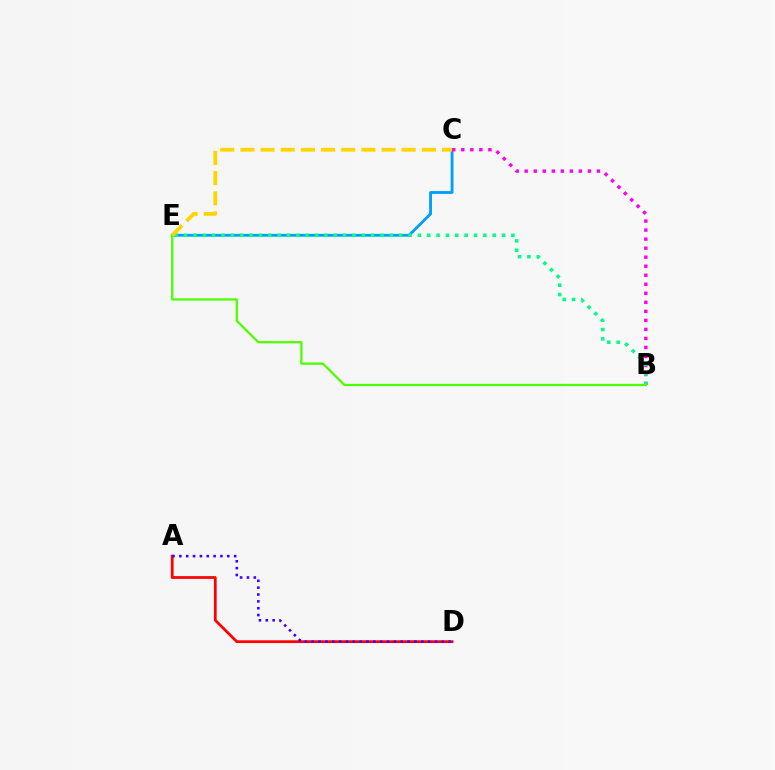{('C', 'E'): [{'color': '#009eff', 'line_style': 'solid', 'thickness': 2.04}, {'color': '#ffd500', 'line_style': 'dashed', 'thickness': 2.74}], ('A', 'D'): [{'color': '#ff0000', 'line_style': 'solid', 'thickness': 1.99}, {'color': '#3700ff', 'line_style': 'dotted', 'thickness': 1.86}], ('B', 'C'): [{'color': '#ff00ed', 'line_style': 'dotted', 'thickness': 2.45}], ('B', 'E'): [{'color': '#00ff86', 'line_style': 'dotted', 'thickness': 2.54}, {'color': '#4fff00', 'line_style': 'solid', 'thickness': 1.64}]}